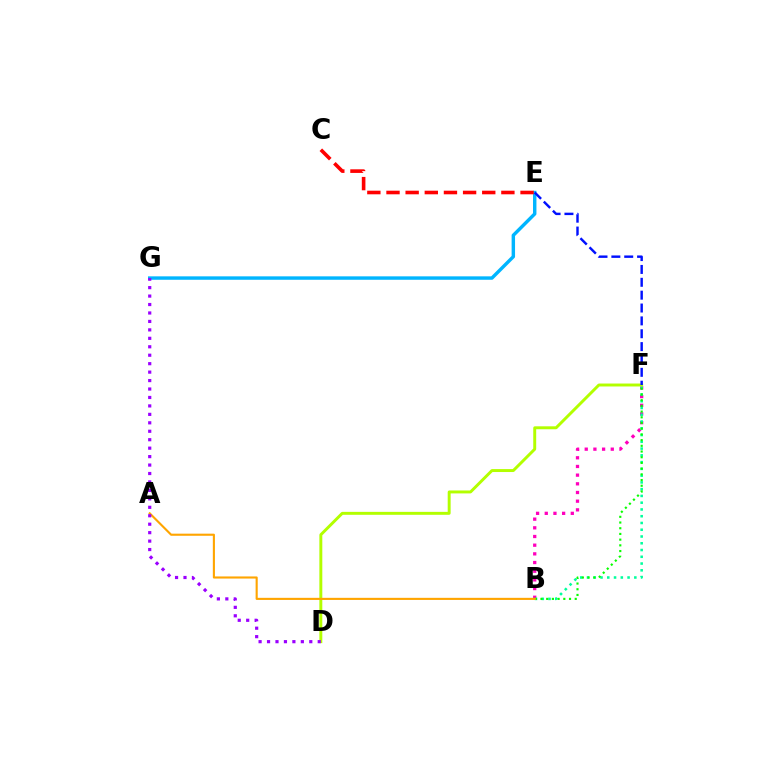{('B', 'F'): [{'color': '#ff00bd', 'line_style': 'dotted', 'thickness': 2.36}, {'color': '#00ff9d', 'line_style': 'dotted', 'thickness': 1.84}, {'color': '#08ff00', 'line_style': 'dotted', 'thickness': 1.55}], ('E', 'G'): [{'color': '#00b5ff', 'line_style': 'solid', 'thickness': 2.47}], ('D', 'F'): [{'color': '#b3ff00', 'line_style': 'solid', 'thickness': 2.12}], ('A', 'B'): [{'color': '#ffa500', 'line_style': 'solid', 'thickness': 1.52}], ('E', 'F'): [{'color': '#0010ff', 'line_style': 'dashed', 'thickness': 1.75}], ('D', 'G'): [{'color': '#9b00ff', 'line_style': 'dotted', 'thickness': 2.3}], ('C', 'E'): [{'color': '#ff0000', 'line_style': 'dashed', 'thickness': 2.6}]}